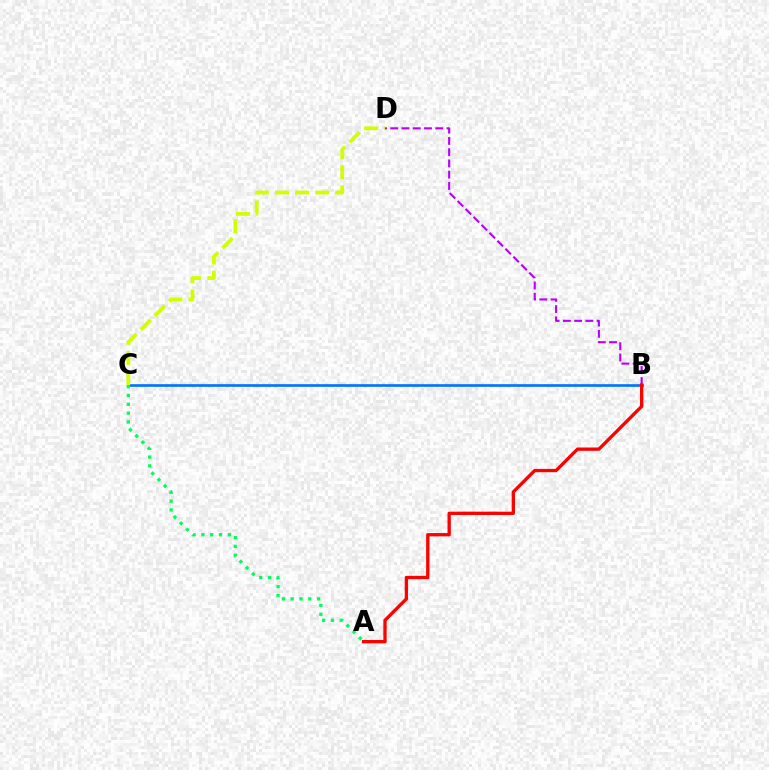{('B', 'D'): [{'color': '#b900ff', 'line_style': 'dashed', 'thickness': 1.53}], ('B', 'C'): [{'color': '#0074ff', 'line_style': 'solid', 'thickness': 1.9}], ('A', 'C'): [{'color': '#00ff5c', 'line_style': 'dotted', 'thickness': 2.39}], ('A', 'B'): [{'color': '#ff0000', 'line_style': 'solid', 'thickness': 2.39}], ('C', 'D'): [{'color': '#d1ff00', 'line_style': 'dashed', 'thickness': 2.73}]}